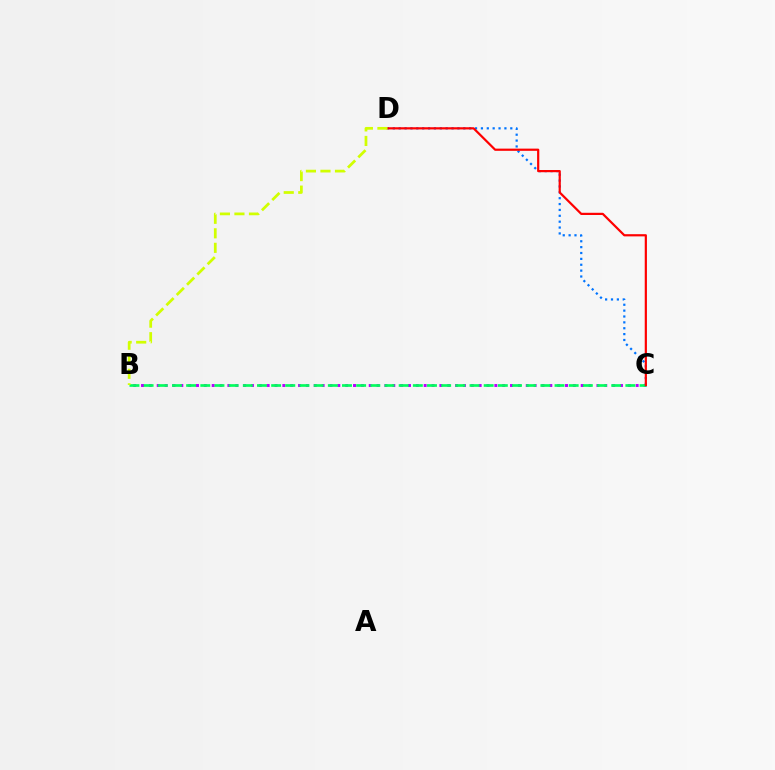{('B', 'C'): [{'color': '#b900ff', 'line_style': 'dotted', 'thickness': 2.13}, {'color': '#00ff5c', 'line_style': 'dashed', 'thickness': 1.92}], ('C', 'D'): [{'color': '#0074ff', 'line_style': 'dotted', 'thickness': 1.6}, {'color': '#ff0000', 'line_style': 'solid', 'thickness': 1.59}], ('B', 'D'): [{'color': '#d1ff00', 'line_style': 'dashed', 'thickness': 1.97}]}